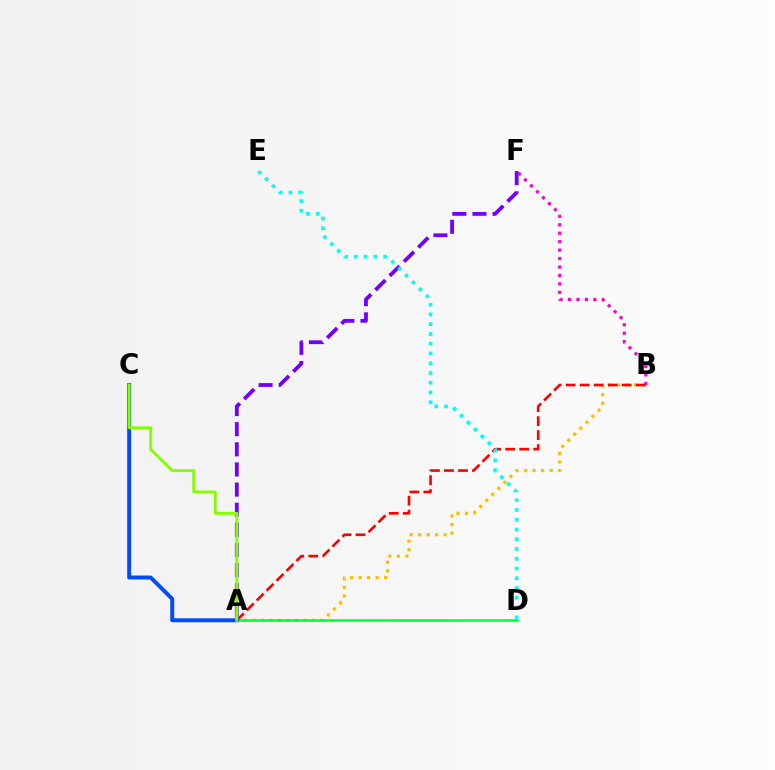{('A', 'B'): [{'color': '#ffbd00', 'line_style': 'dotted', 'thickness': 2.32}, {'color': '#ff0000', 'line_style': 'dashed', 'thickness': 1.9}], ('A', 'D'): [{'color': '#00ff39', 'line_style': 'solid', 'thickness': 1.85}], ('A', 'F'): [{'color': '#7200ff', 'line_style': 'dashed', 'thickness': 2.74}], ('B', 'F'): [{'color': '#ff00cf', 'line_style': 'dotted', 'thickness': 2.3}], ('D', 'E'): [{'color': '#00fff6', 'line_style': 'dotted', 'thickness': 2.65}], ('A', 'C'): [{'color': '#004bff', 'line_style': 'solid', 'thickness': 2.84}, {'color': '#84ff00', 'line_style': 'solid', 'thickness': 2.08}]}